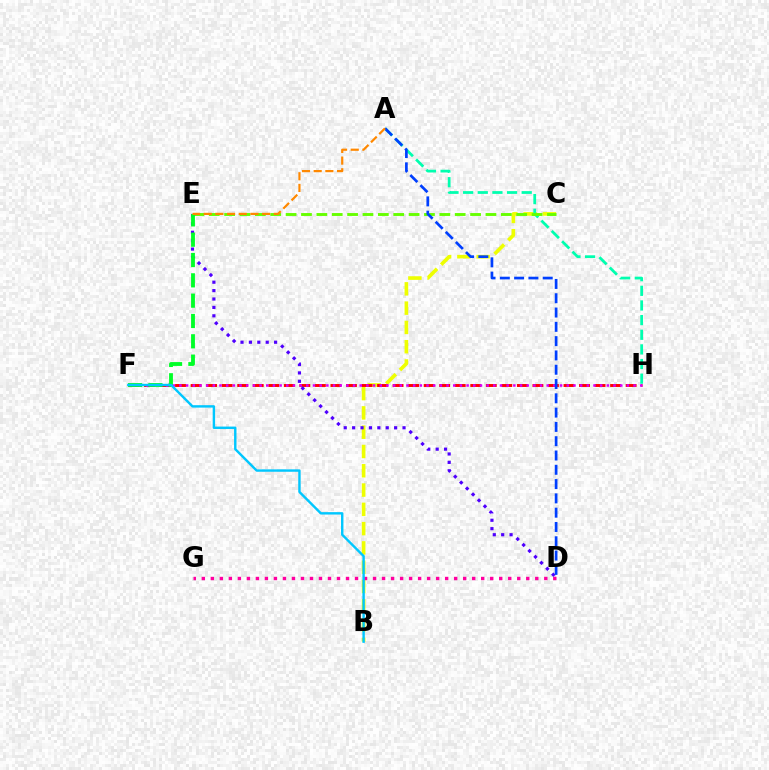{('B', 'C'): [{'color': '#eeff00', 'line_style': 'dashed', 'thickness': 2.62}], ('D', 'G'): [{'color': '#ff00a0', 'line_style': 'dotted', 'thickness': 2.45}], ('A', 'H'): [{'color': '#00ffaf', 'line_style': 'dashed', 'thickness': 1.99}], ('C', 'E'): [{'color': '#66ff00', 'line_style': 'dashed', 'thickness': 2.09}], ('F', 'H'): [{'color': '#ff0000', 'line_style': 'dashed', 'thickness': 2.11}, {'color': '#d600ff', 'line_style': 'dotted', 'thickness': 1.81}], ('D', 'E'): [{'color': '#4f00ff', 'line_style': 'dotted', 'thickness': 2.28}], ('E', 'F'): [{'color': '#00ff27', 'line_style': 'dashed', 'thickness': 2.76}], ('A', 'D'): [{'color': '#003fff', 'line_style': 'dashed', 'thickness': 1.94}], ('B', 'F'): [{'color': '#00c7ff', 'line_style': 'solid', 'thickness': 1.74}], ('A', 'E'): [{'color': '#ff8800', 'line_style': 'dashed', 'thickness': 1.59}]}